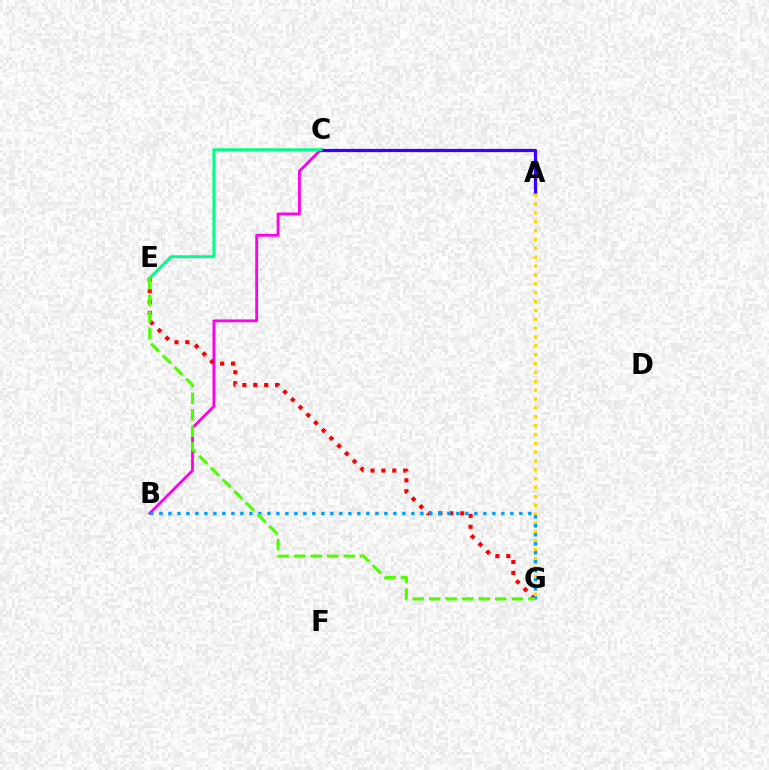{('B', 'C'): [{'color': '#ff00ed', 'line_style': 'solid', 'thickness': 2.03}], ('A', 'C'): [{'color': '#3700ff', 'line_style': 'solid', 'thickness': 2.32}], ('E', 'G'): [{'color': '#ff0000', 'line_style': 'dotted', 'thickness': 2.96}, {'color': '#4fff00', 'line_style': 'dashed', 'thickness': 2.25}], ('A', 'G'): [{'color': '#ffd500', 'line_style': 'dotted', 'thickness': 2.41}], ('B', 'G'): [{'color': '#009eff', 'line_style': 'dotted', 'thickness': 2.44}], ('C', 'E'): [{'color': '#00ff86', 'line_style': 'solid', 'thickness': 2.1}]}